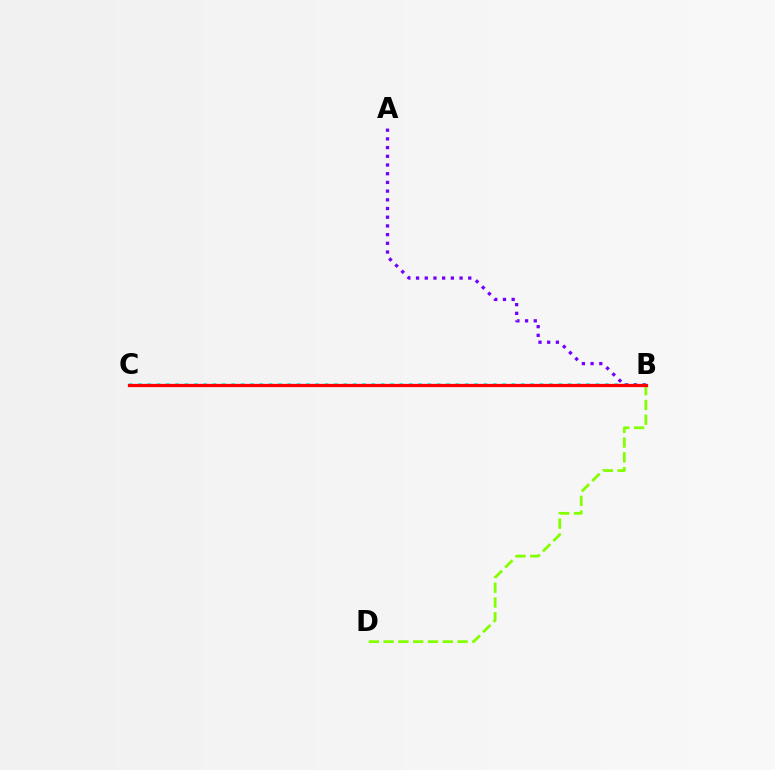{('B', 'C'): [{'color': '#00fff6', 'line_style': 'dotted', 'thickness': 2.54}, {'color': '#ff0000', 'line_style': 'solid', 'thickness': 2.35}], ('B', 'D'): [{'color': '#84ff00', 'line_style': 'dashed', 'thickness': 2.01}], ('A', 'B'): [{'color': '#7200ff', 'line_style': 'dotted', 'thickness': 2.36}]}